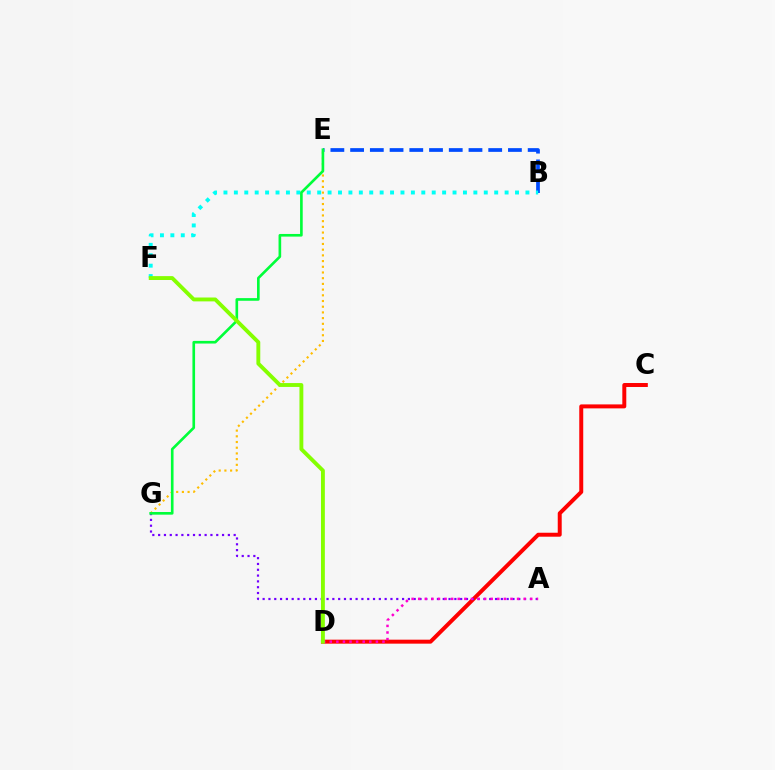{('C', 'D'): [{'color': '#ff0000', 'line_style': 'solid', 'thickness': 2.86}], ('B', 'E'): [{'color': '#004bff', 'line_style': 'dashed', 'thickness': 2.68}], ('A', 'G'): [{'color': '#7200ff', 'line_style': 'dotted', 'thickness': 1.58}], ('A', 'D'): [{'color': '#ff00cf', 'line_style': 'dotted', 'thickness': 1.79}], ('E', 'G'): [{'color': '#ffbd00', 'line_style': 'dotted', 'thickness': 1.55}, {'color': '#00ff39', 'line_style': 'solid', 'thickness': 1.9}], ('B', 'F'): [{'color': '#00fff6', 'line_style': 'dotted', 'thickness': 2.83}], ('D', 'F'): [{'color': '#84ff00', 'line_style': 'solid', 'thickness': 2.79}]}